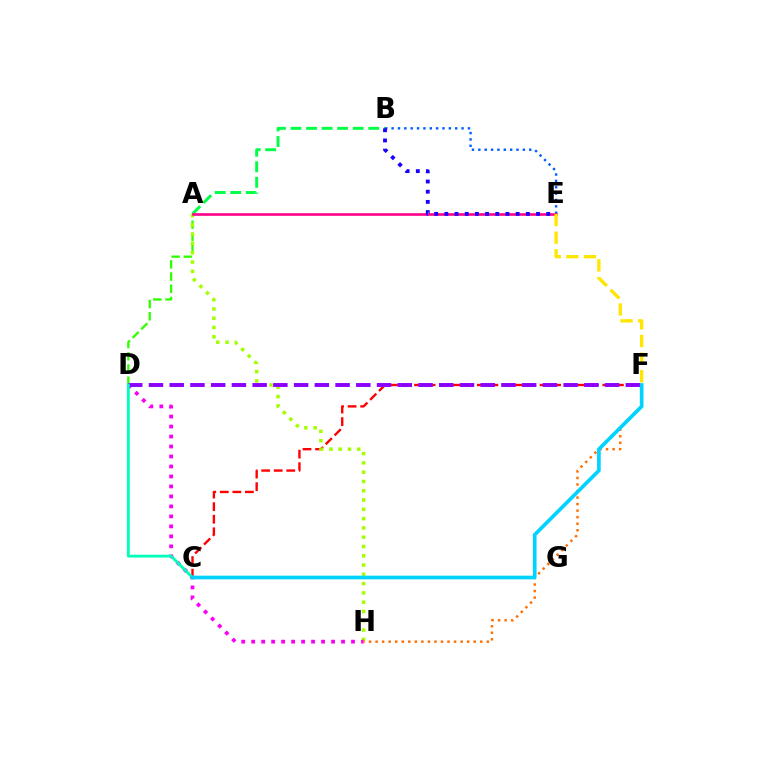{('A', 'D'): [{'color': '#31ff00', 'line_style': 'dashed', 'thickness': 1.66}], ('C', 'F'): [{'color': '#ff0000', 'line_style': 'dashed', 'thickness': 1.71}, {'color': '#00d3ff', 'line_style': 'solid', 'thickness': 2.64}], ('A', 'H'): [{'color': '#a2ff00', 'line_style': 'dotted', 'thickness': 2.52}], ('A', 'B'): [{'color': '#00ff45', 'line_style': 'dashed', 'thickness': 2.11}], ('B', 'E'): [{'color': '#005dff', 'line_style': 'dotted', 'thickness': 1.73}, {'color': '#1900ff', 'line_style': 'dotted', 'thickness': 2.77}], ('D', 'H'): [{'color': '#fa00f9', 'line_style': 'dotted', 'thickness': 2.71}], ('A', 'E'): [{'color': '#ff0088', 'line_style': 'solid', 'thickness': 1.89}], ('F', 'H'): [{'color': '#ff7000', 'line_style': 'dotted', 'thickness': 1.78}], ('D', 'F'): [{'color': '#8a00ff', 'line_style': 'dashed', 'thickness': 2.82}], ('C', 'D'): [{'color': '#00ffbb', 'line_style': 'solid', 'thickness': 2.06}], ('E', 'F'): [{'color': '#ffe600', 'line_style': 'dashed', 'thickness': 2.4}]}